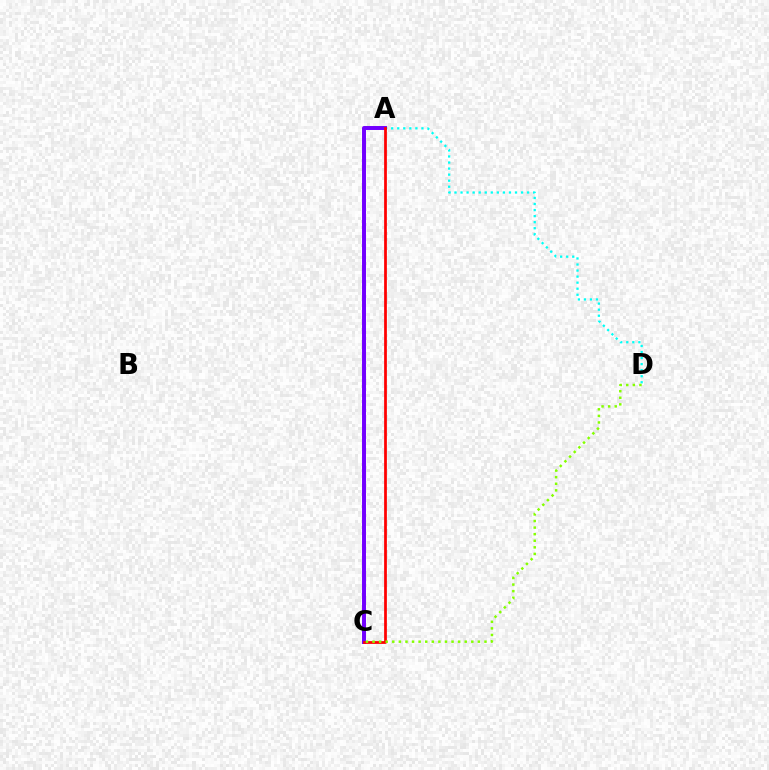{('A', 'D'): [{'color': '#00fff6', 'line_style': 'dotted', 'thickness': 1.64}], ('A', 'C'): [{'color': '#7200ff', 'line_style': 'solid', 'thickness': 2.85}, {'color': '#ff0000', 'line_style': 'solid', 'thickness': 1.98}], ('C', 'D'): [{'color': '#84ff00', 'line_style': 'dotted', 'thickness': 1.79}]}